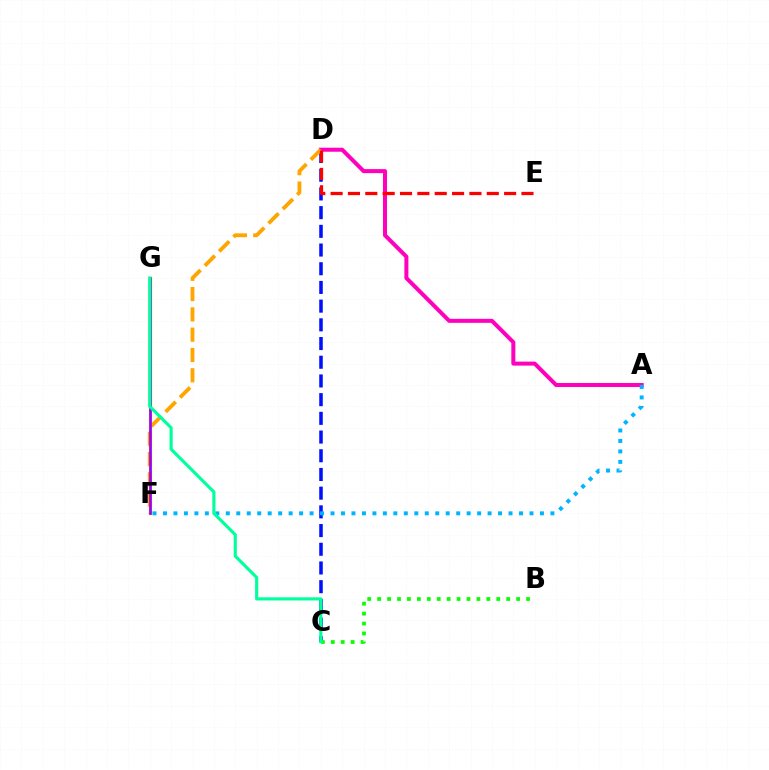{('C', 'D'): [{'color': '#0010ff', 'line_style': 'dashed', 'thickness': 2.54}], ('F', 'G'): [{'color': '#b3ff00', 'line_style': 'solid', 'thickness': 2.37}, {'color': '#9b00ff', 'line_style': 'solid', 'thickness': 1.93}], ('A', 'D'): [{'color': '#ff00bd', 'line_style': 'solid', 'thickness': 2.89}], ('A', 'F'): [{'color': '#00b5ff', 'line_style': 'dotted', 'thickness': 2.85}], ('B', 'C'): [{'color': '#08ff00', 'line_style': 'dotted', 'thickness': 2.7}], ('D', 'F'): [{'color': '#ffa500', 'line_style': 'dashed', 'thickness': 2.76}], ('D', 'E'): [{'color': '#ff0000', 'line_style': 'dashed', 'thickness': 2.36}], ('C', 'G'): [{'color': '#00ff9d', 'line_style': 'solid', 'thickness': 2.26}]}